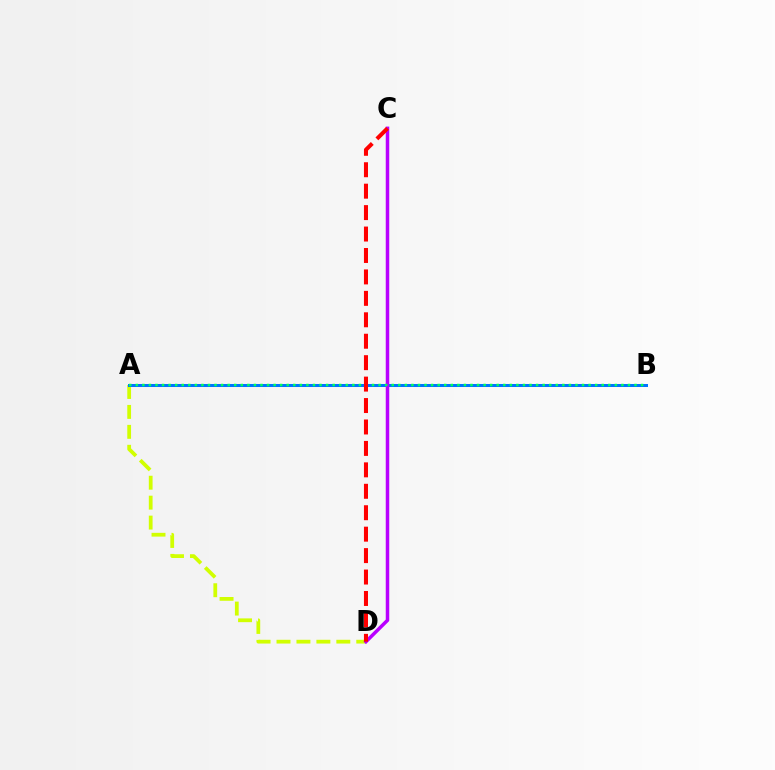{('A', 'D'): [{'color': '#d1ff00', 'line_style': 'dashed', 'thickness': 2.71}], ('A', 'B'): [{'color': '#0074ff', 'line_style': 'solid', 'thickness': 2.17}, {'color': '#00ff5c', 'line_style': 'dotted', 'thickness': 1.78}], ('C', 'D'): [{'color': '#b900ff', 'line_style': 'solid', 'thickness': 2.52}, {'color': '#ff0000', 'line_style': 'dashed', 'thickness': 2.91}]}